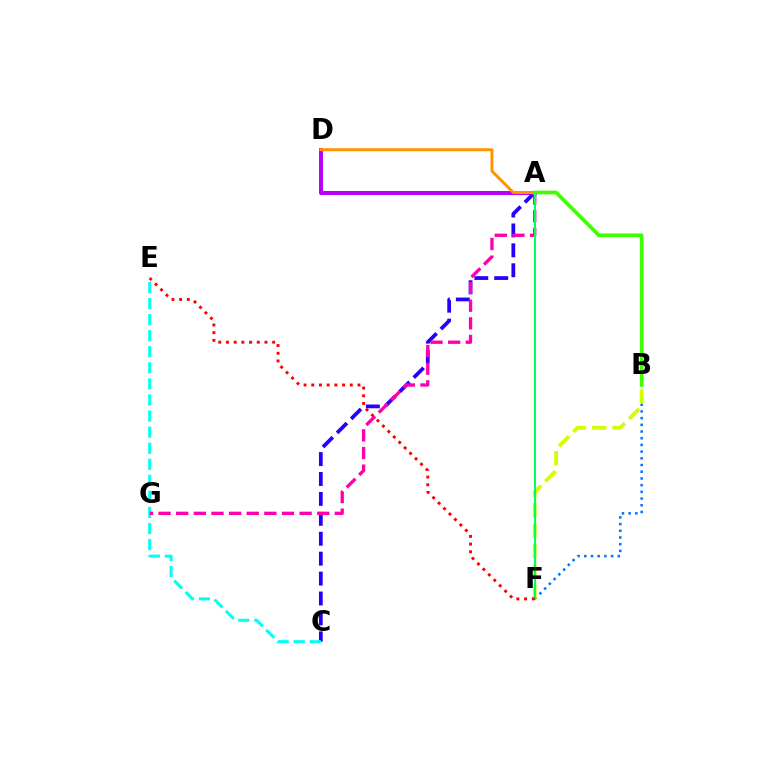{('A', 'C'): [{'color': '#2500ff', 'line_style': 'dashed', 'thickness': 2.71}], ('B', 'F'): [{'color': '#0074ff', 'line_style': 'dotted', 'thickness': 1.82}, {'color': '#d1ff00', 'line_style': 'dashed', 'thickness': 2.76}], ('C', 'E'): [{'color': '#00fff6', 'line_style': 'dashed', 'thickness': 2.18}], ('A', 'D'): [{'color': '#b900ff', 'line_style': 'solid', 'thickness': 2.89}, {'color': '#ff9400', 'line_style': 'solid', 'thickness': 2.13}], ('A', 'G'): [{'color': '#ff00ac', 'line_style': 'dashed', 'thickness': 2.4}], ('A', 'F'): [{'color': '#00ff5c', 'line_style': 'solid', 'thickness': 1.5}], ('E', 'F'): [{'color': '#ff0000', 'line_style': 'dotted', 'thickness': 2.09}], ('A', 'B'): [{'color': '#3dff00', 'line_style': 'solid', 'thickness': 2.66}]}